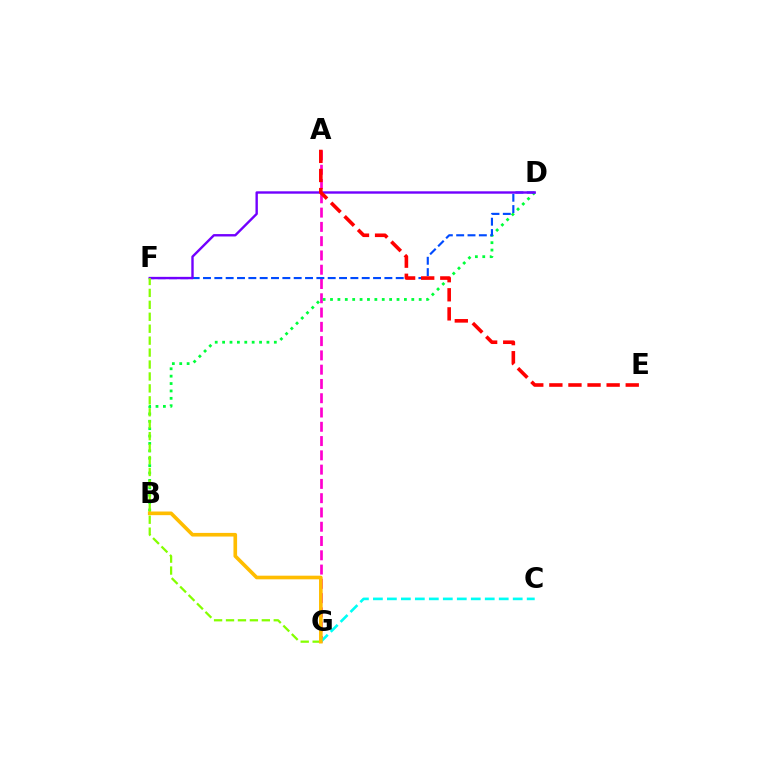{('A', 'G'): [{'color': '#ff00cf', 'line_style': 'dashed', 'thickness': 1.94}], ('B', 'D'): [{'color': '#00ff39', 'line_style': 'dotted', 'thickness': 2.01}], ('C', 'G'): [{'color': '#00fff6', 'line_style': 'dashed', 'thickness': 1.9}], ('D', 'F'): [{'color': '#004bff', 'line_style': 'dashed', 'thickness': 1.54}, {'color': '#7200ff', 'line_style': 'solid', 'thickness': 1.72}], ('A', 'E'): [{'color': '#ff0000', 'line_style': 'dashed', 'thickness': 2.59}], ('F', 'G'): [{'color': '#84ff00', 'line_style': 'dashed', 'thickness': 1.62}], ('B', 'G'): [{'color': '#ffbd00', 'line_style': 'solid', 'thickness': 2.62}]}